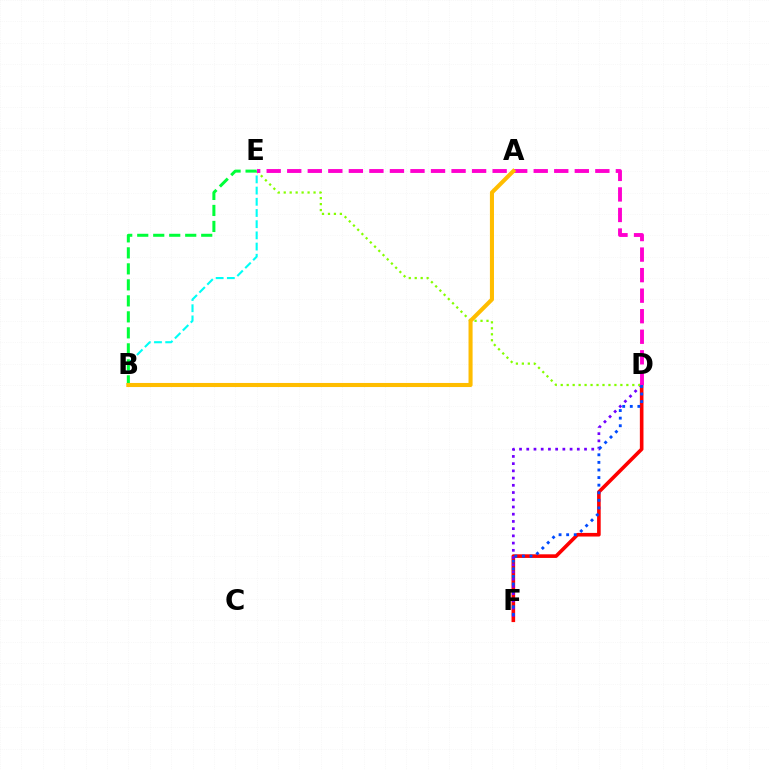{('D', 'F'): [{'color': '#ff0000', 'line_style': 'solid', 'thickness': 2.61}, {'color': '#7200ff', 'line_style': 'dotted', 'thickness': 1.96}, {'color': '#004bff', 'line_style': 'dotted', 'thickness': 2.06}], ('D', 'E'): [{'color': '#84ff00', 'line_style': 'dotted', 'thickness': 1.62}, {'color': '#ff00cf', 'line_style': 'dashed', 'thickness': 2.79}], ('B', 'E'): [{'color': '#00fff6', 'line_style': 'dashed', 'thickness': 1.52}, {'color': '#00ff39', 'line_style': 'dashed', 'thickness': 2.17}], ('A', 'B'): [{'color': '#ffbd00', 'line_style': 'solid', 'thickness': 2.93}]}